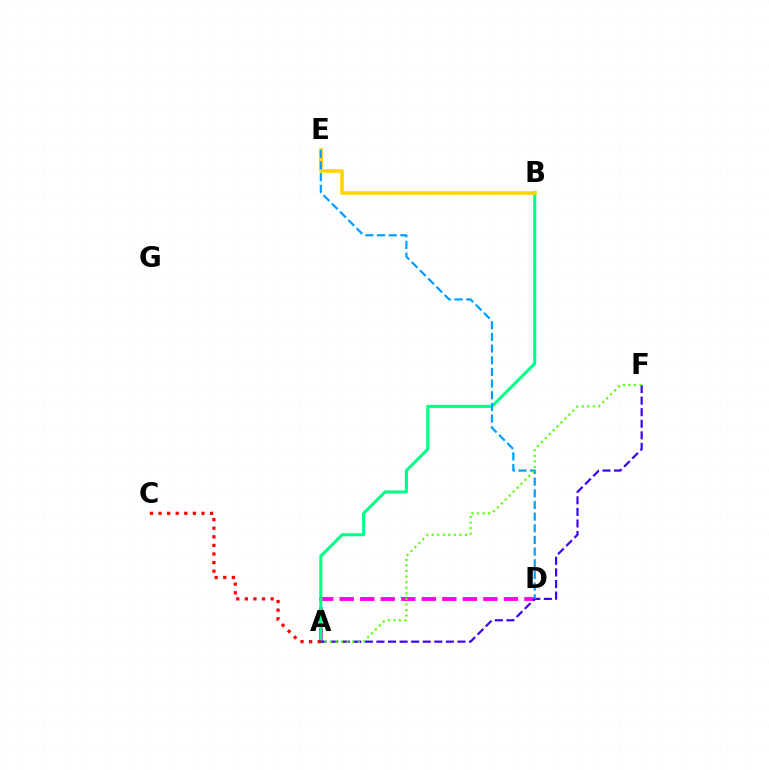{('A', 'D'): [{'color': '#ff00ed', 'line_style': 'dashed', 'thickness': 2.79}], ('A', 'B'): [{'color': '#00ff86', 'line_style': 'solid', 'thickness': 2.23}], ('A', 'C'): [{'color': '#ff0000', 'line_style': 'dotted', 'thickness': 2.33}], ('B', 'E'): [{'color': '#ffd500', 'line_style': 'solid', 'thickness': 2.62}], ('A', 'F'): [{'color': '#3700ff', 'line_style': 'dashed', 'thickness': 1.57}, {'color': '#4fff00', 'line_style': 'dotted', 'thickness': 1.51}], ('D', 'E'): [{'color': '#009eff', 'line_style': 'dashed', 'thickness': 1.58}]}